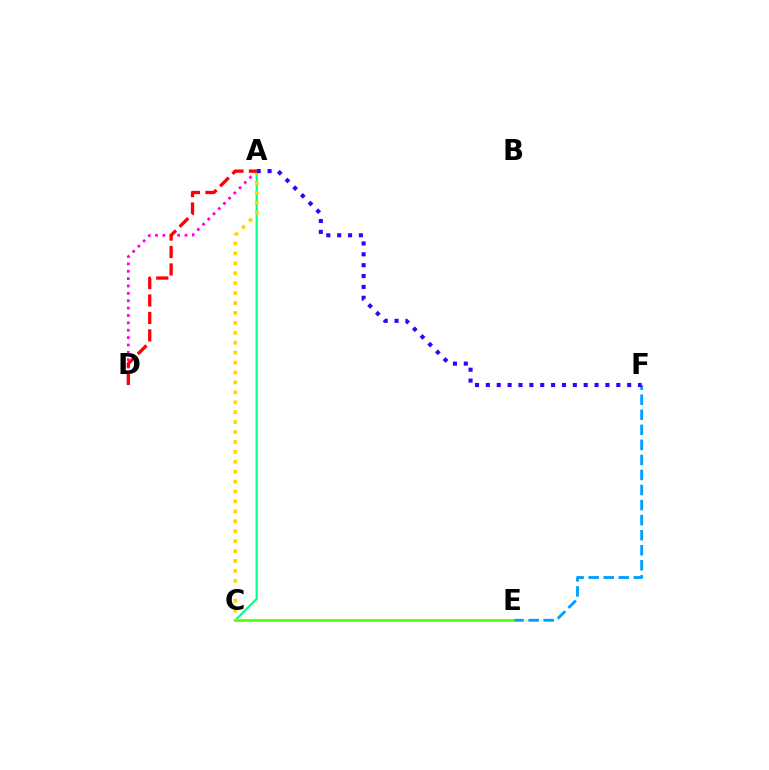{('A', 'D'): [{'color': '#ff00ed', 'line_style': 'dotted', 'thickness': 2.0}, {'color': '#ff0000', 'line_style': 'dashed', 'thickness': 2.37}], ('E', 'F'): [{'color': '#009eff', 'line_style': 'dashed', 'thickness': 2.04}], ('C', 'E'): [{'color': '#4fff00', 'line_style': 'solid', 'thickness': 1.84}], ('A', 'C'): [{'color': '#00ff86', 'line_style': 'solid', 'thickness': 1.53}, {'color': '#ffd500', 'line_style': 'dotted', 'thickness': 2.7}], ('A', 'F'): [{'color': '#3700ff', 'line_style': 'dotted', 'thickness': 2.95}]}